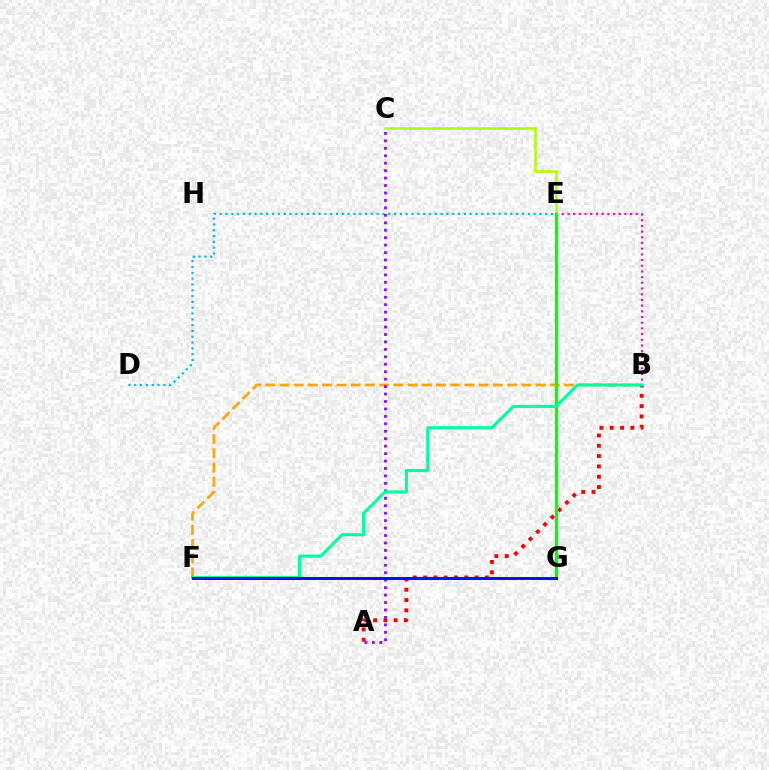{('B', 'F'): [{'color': '#ffa500', 'line_style': 'dashed', 'thickness': 1.93}, {'color': '#00ff9d', 'line_style': 'solid', 'thickness': 2.22}], ('A', 'B'): [{'color': '#ff0000', 'line_style': 'dotted', 'thickness': 2.8}], ('C', 'E'): [{'color': '#b3ff00', 'line_style': 'solid', 'thickness': 1.84}], ('B', 'E'): [{'color': '#ff00bd', 'line_style': 'dotted', 'thickness': 1.55}], ('E', 'G'): [{'color': '#08ff00', 'line_style': 'solid', 'thickness': 2.35}], ('D', 'E'): [{'color': '#00b5ff', 'line_style': 'dotted', 'thickness': 1.58}], ('A', 'C'): [{'color': '#9b00ff', 'line_style': 'dotted', 'thickness': 2.02}], ('F', 'G'): [{'color': '#0010ff', 'line_style': 'solid', 'thickness': 2.14}]}